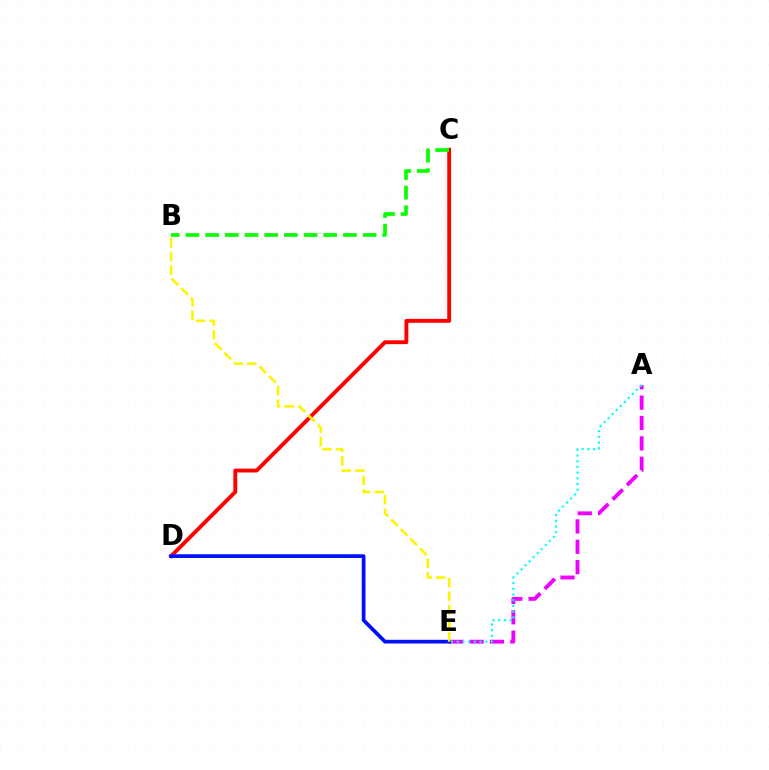{('C', 'D'): [{'color': '#ff0000', 'line_style': 'solid', 'thickness': 2.78}], ('A', 'E'): [{'color': '#ee00ff', 'line_style': 'dashed', 'thickness': 2.77}, {'color': '#00fff6', 'line_style': 'dotted', 'thickness': 1.55}], ('D', 'E'): [{'color': '#0010ff', 'line_style': 'solid', 'thickness': 2.68}], ('B', 'C'): [{'color': '#08ff00', 'line_style': 'dashed', 'thickness': 2.67}], ('B', 'E'): [{'color': '#fcf500', 'line_style': 'dashed', 'thickness': 1.84}]}